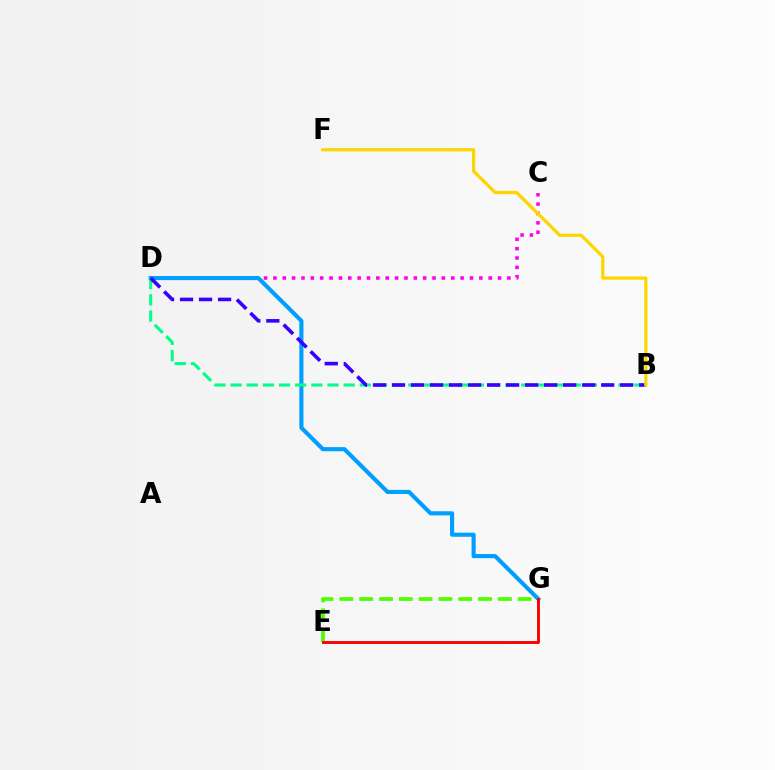{('C', 'D'): [{'color': '#ff00ed', 'line_style': 'dotted', 'thickness': 2.54}], ('D', 'G'): [{'color': '#009eff', 'line_style': 'solid', 'thickness': 2.95}], ('E', 'G'): [{'color': '#4fff00', 'line_style': 'dashed', 'thickness': 2.69}, {'color': '#ff0000', 'line_style': 'solid', 'thickness': 2.09}], ('B', 'D'): [{'color': '#00ff86', 'line_style': 'dashed', 'thickness': 2.19}, {'color': '#3700ff', 'line_style': 'dashed', 'thickness': 2.58}], ('B', 'F'): [{'color': '#ffd500', 'line_style': 'solid', 'thickness': 2.33}]}